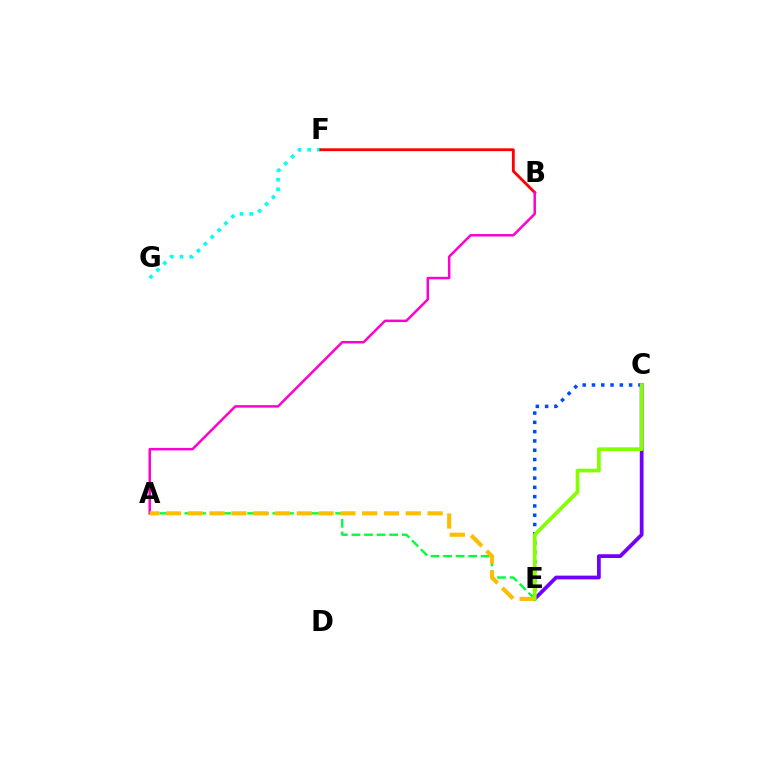{('A', 'E'): [{'color': '#00ff39', 'line_style': 'dashed', 'thickness': 1.71}, {'color': '#ffbd00', 'line_style': 'dashed', 'thickness': 2.96}], ('F', 'G'): [{'color': '#00fff6', 'line_style': 'dotted', 'thickness': 2.64}], ('C', 'E'): [{'color': '#004bff', 'line_style': 'dotted', 'thickness': 2.52}, {'color': '#7200ff', 'line_style': 'solid', 'thickness': 2.71}, {'color': '#84ff00', 'line_style': 'solid', 'thickness': 2.69}], ('B', 'F'): [{'color': '#ff0000', 'line_style': 'solid', 'thickness': 2.03}], ('A', 'B'): [{'color': '#ff00cf', 'line_style': 'solid', 'thickness': 1.79}]}